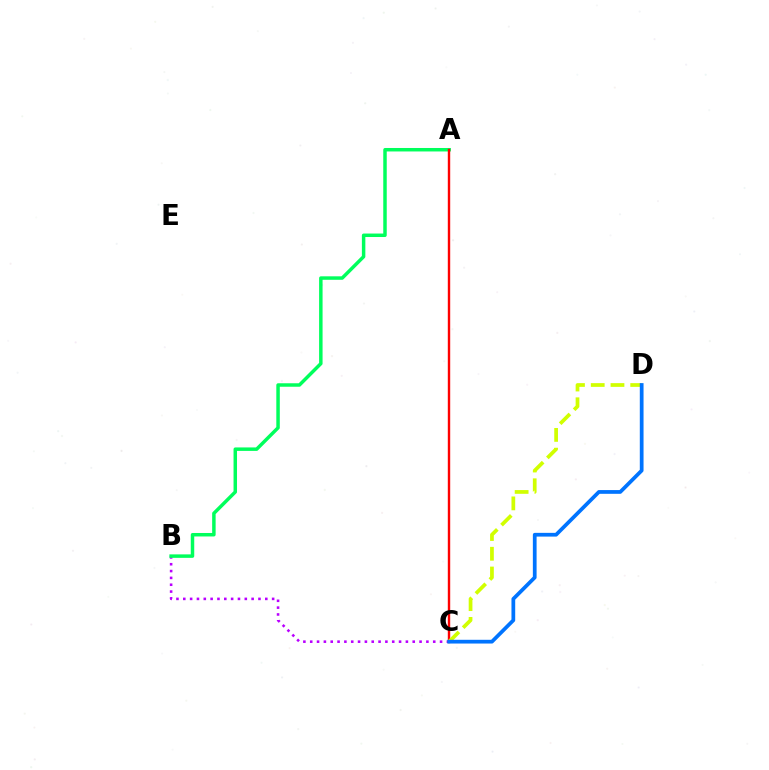{('B', 'C'): [{'color': '#b900ff', 'line_style': 'dotted', 'thickness': 1.86}], ('A', 'B'): [{'color': '#00ff5c', 'line_style': 'solid', 'thickness': 2.5}], ('A', 'C'): [{'color': '#ff0000', 'line_style': 'solid', 'thickness': 1.73}], ('C', 'D'): [{'color': '#d1ff00', 'line_style': 'dashed', 'thickness': 2.68}, {'color': '#0074ff', 'line_style': 'solid', 'thickness': 2.69}]}